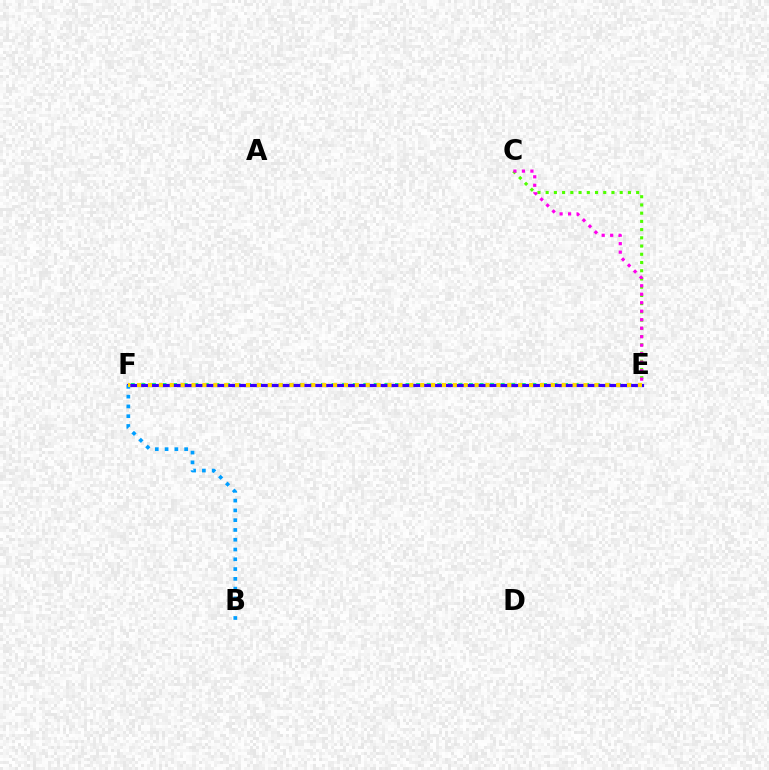{('E', 'F'): [{'color': '#ff0000', 'line_style': 'dotted', 'thickness': 1.89}, {'color': '#00ff86', 'line_style': 'dotted', 'thickness': 2.87}, {'color': '#3700ff', 'line_style': 'solid', 'thickness': 2.29}, {'color': '#ffd500', 'line_style': 'dotted', 'thickness': 2.96}], ('C', 'E'): [{'color': '#4fff00', 'line_style': 'dotted', 'thickness': 2.24}, {'color': '#ff00ed', 'line_style': 'dotted', 'thickness': 2.31}], ('B', 'F'): [{'color': '#009eff', 'line_style': 'dotted', 'thickness': 2.66}]}